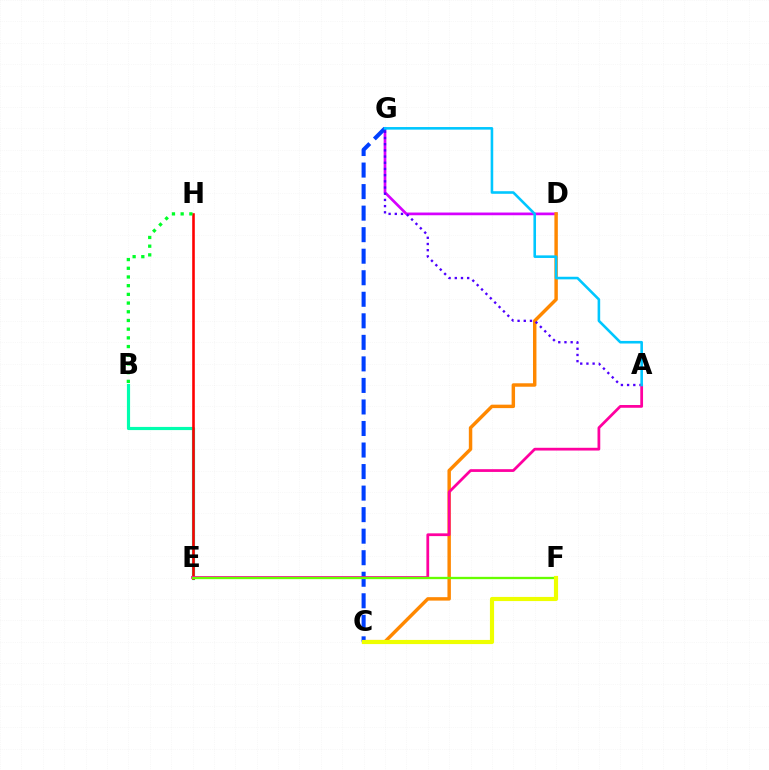{('D', 'G'): [{'color': '#d600ff', 'line_style': 'solid', 'thickness': 1.95}], ('C', 'D'): [{'color': '#ff8800', 'line_style': 'solid', 'thickness': 2.48}], ('B', 'E'): [{'color': '#00ffaf', 'line_style': 'solid', 'thickness': 2.28}], ('C', 'G'): [{'color': '#003fff', 'line_style': 'dashed', 'thickness': 2.93}], ('E', 'H'): [{'color': '#ff0000', 'line_style': 'solid', 'thickness': 1.87}], ('A', 'G'): [{'color': '#4f00ff', 'line_style': 'dotted', 'thickness': 1.68}, {'color': '#00c7ff', 'line_style': 'solid', 'thickness': 1.86}], ('A', 'E'): [{'color': '#ff00a0', 'line_style': 'solid', 'thickness': 1.98}], ('B', 'H'): [{'color': '#00ff27', 'line_style': 'dotted', 'thickness': 2.36}], ('E', 'F'): [{'color': '#66ff00', 'line_style': 'solid', 'thickness': 1.66}], ('C', 'F'): [{'color': '#eeff00', 'line_style': 'solid', 'thickness': 2.99}]}